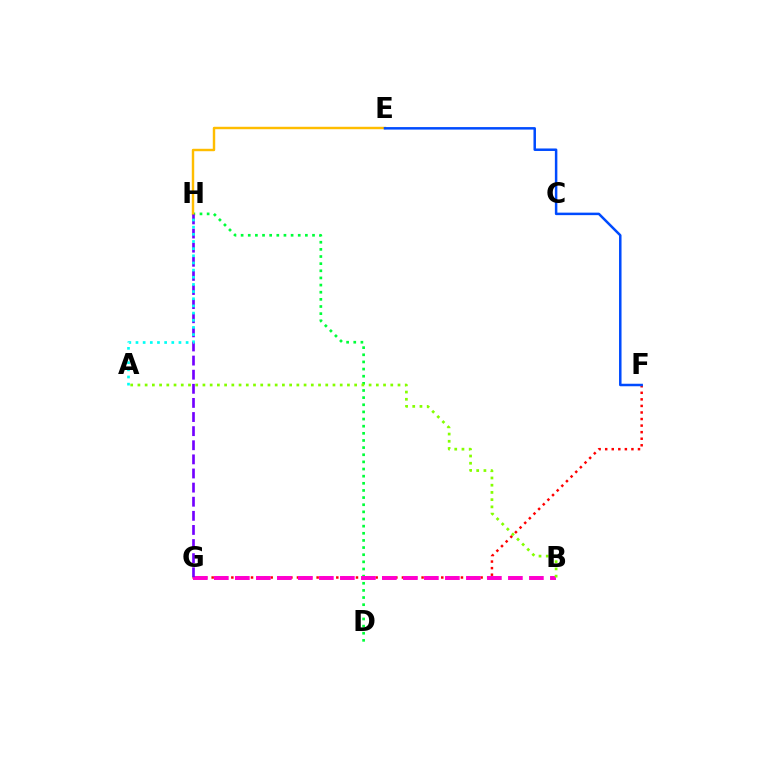{('D', 'H'): [{'color': '#00ff39', 'line_style': 'dotted', 'thickness': 1.94}], ('F', 'G'): [{'color': '#ff0000', 'line_style': 'dotted', 'thickness': 1.78}], ('E', 'H'): [{'color': '#ffbd00', 'line_style': 'solid', 'thickness': 1.75}], ('B', 'G'): [{'color': '#ff00cf', 'line_style': 'dashed', 'thickness': 2.85}], ('A', 'B'): [{'color': '#84ff00', 'line_style': 'dotted', 'thickness': 1.96}], ('G', 'H'): [{'color': '#7200ff', 'line_style': 'dashed', 'thickness': 1.92}], ('E', 'F'): [{'color': '#004bff', 'line_style': 'solid', 'thickness': 1.8}], ('A', 'H'): [{'color': '#00fff6', 'line_style': 'dotted', 'thickness': 1.95}]}